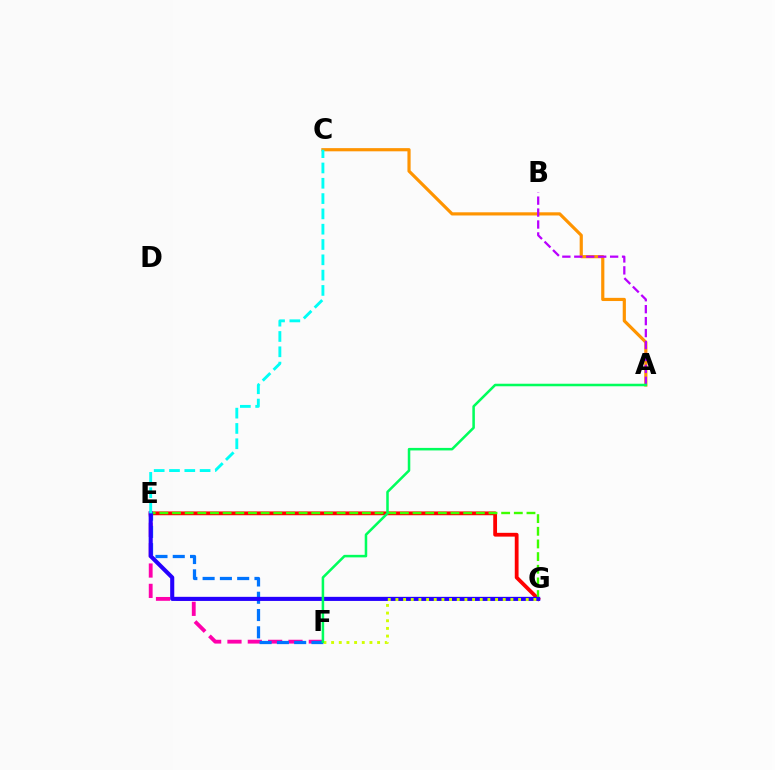{('E', 'G'): [{'color': '#ff0000', 'line_style': 'solid', 'thickness': 2.73}, {'color': '#3dff00', 'line_style': 'dashed', 'thickness': 1.72}, {'color': '#2500ff', 'line_style': 'solid', 'thickness': 2.94}], ('E', 'F'): [{'color': '#ff00ac', 'line_style': 'dashed', 'thickness': 2.76}, {'color': '#0074ff', 'line_style': 'dashed', 'thickness': 2.35}], ('A', 'C'): [{'color': '#ff9400', 'line_style': 'solid', 'thickness': 2.29}], ('A', 'B'): [{'color': '#b900ff', 'line_style': 'dashed', 'thickness': 1.62}], ('F', 'G'): [{'color': '#d1ff00', 'line_style': 'dotted', 'thickness': 2.08}], ('C', 'E'): [{'color': '#00fff6', 'line_style': 'dashed', 'thickness': 2.08}], ('A', 'F'): [{'color': '#00ff5c', 'line_style': 'solid', 'thickness': 1.82}]}